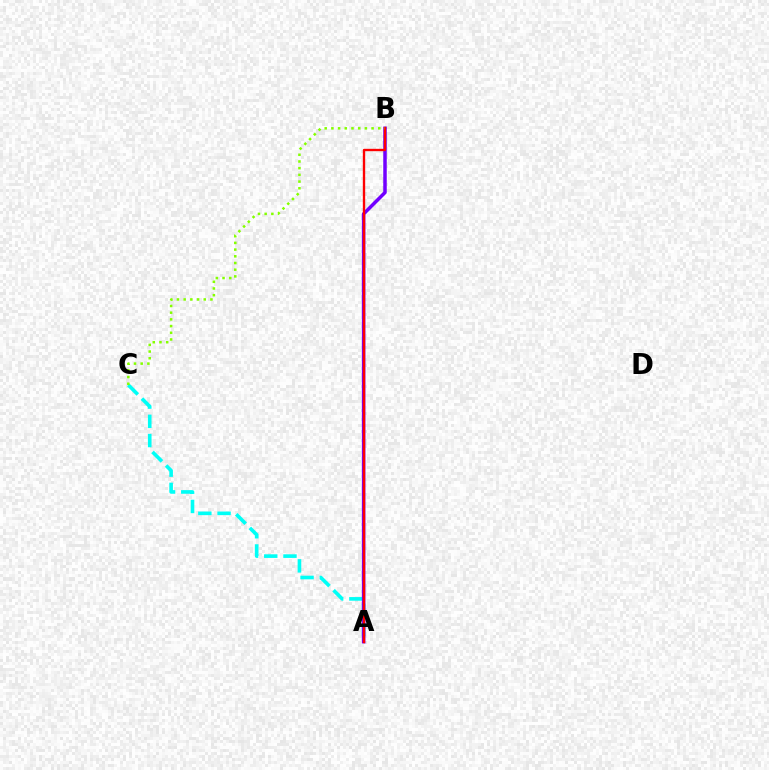{('A', 'C'): [{'color': '#00fff6', 'line_style': 'dashed', 'thickness': 2.61}], ('A', 'B'): [{'color': '#7200ff', 'line_style': 'solid', 'thickness': 2.52}, {'color': '#ff0000', 'line_style': 'solid', 'thickness': 1.7}], ('B', 'C'): [{'color': '#84ff00', 'line_style': 'dotted', 'thickness': 1.82}]}